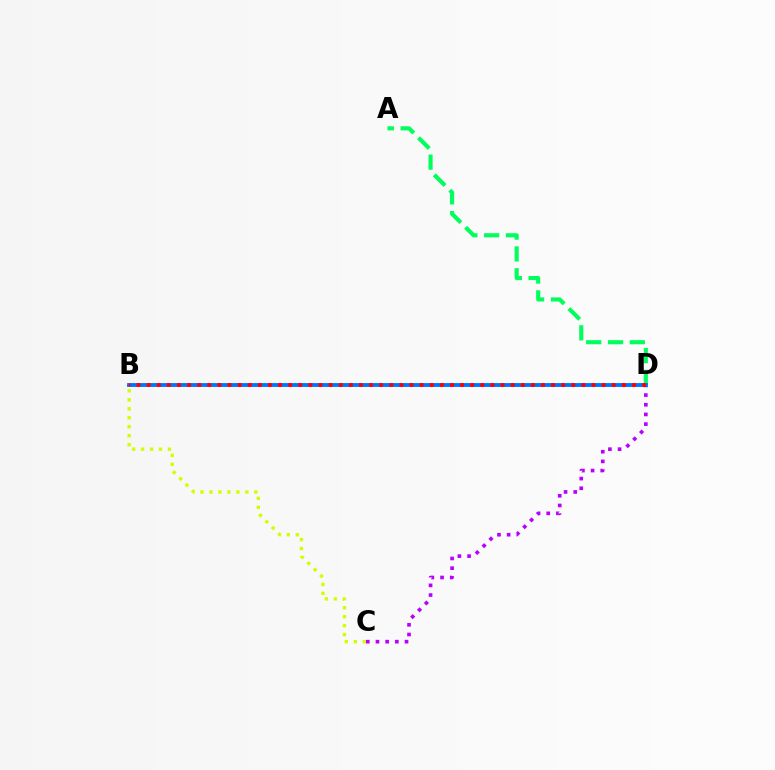{('B', 'C'): [{'color': '#d1ff00', 'line_style': 'dotted', 'thickness': 2.44}], ('C', 'D'): [{'color': '#b900ff', 'line_style': 'dotted', 'thickness': 2.63}], ('A', 'D'): [{'color': '#00ff5c', 'line_style': 'dashed', 'thickness': 2.96}], ('B', 'D'): [{'color': '#0074ff', 'line_style': 'solid', 'thickness': 2.76}, {'color': '#ff0000', 'line_style': 'dotted', 'thickness': 2.75}]}